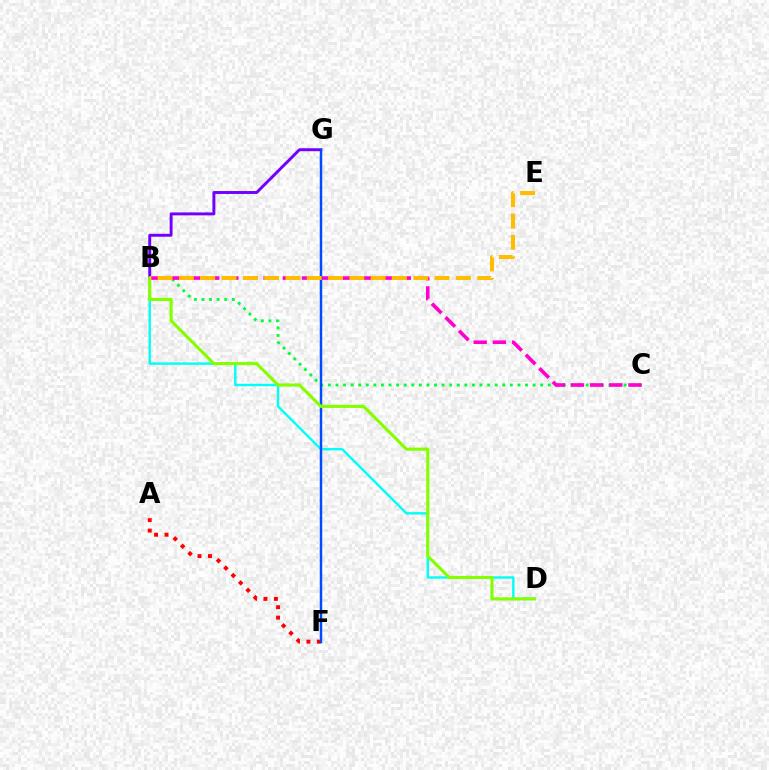{('B', 'D'): [{'color': '#00fff6', 'line_style': 'solid', 'thickness': 1.73}, {'color': '#84ff00', 'line_style': 'solid', 'thickness': 2.24}], ('B', 'G'): [{'color': '#7200ff', 'line_style': 'solid', 'thickness': 2.12}], ('A', 'F'): [{'color': '#ff0000', 'line_style': 'dotted', 'thickness': 2.84}], ('B', 'C'): [{'color': '#00ff39', 'line_style': 'dotted', 'thickness': 2.06}, {'color': '#ff00cf', 'line_style': 'dashed', 'thickness': 2.6}], ('F', 'G'): [{'color': '#004bff', 'line_style': 'solid', 'thickness': 1.77}], ('B', 'E'): [{'color': '#ffbd00', 'line_style': 'dashed', 'thickness': 2.89}]}